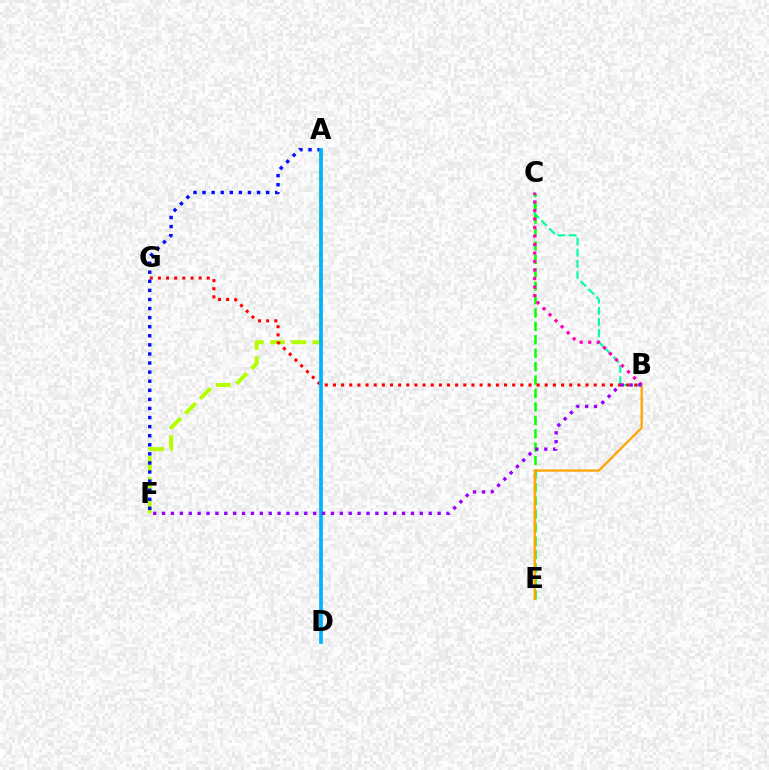{('B', 'C'): [{'color': '#00ff9d', 'line_style': 'dashed', 'thickness': 1.52}, {'color': '#ff00bd', 'line_style': 'dotted', 'thickness': 2.31}], ('C', 'E'): [{'color': '#08ff00', 'line_style': 'dashed', 'thickness': 1.82}], ('A', 'F'): [{'color': '#b3ff00', 'line_style': 'dashed', 'thickness': 2.87}, {'color': '#0010ff', 'line_style': 'dotted', 'thickness': 2.47}], ('B', 'G'): [{'color': '#ff0000', 'line_style': 'dotted', 'thickness': 2.21}], ('B', 'E'): [{'color': '#ffa500', 'line_style': 'solid', 'thickness': 1.63}], ('A', 'D'): [{'color': '#00b5ff', 'line_style': 'solid', 'thickness': 2.68}], ('B', 'F'): [{'color': '#9b00ff', 'line_style': 'dotted', 'thickness': 2.41}]}